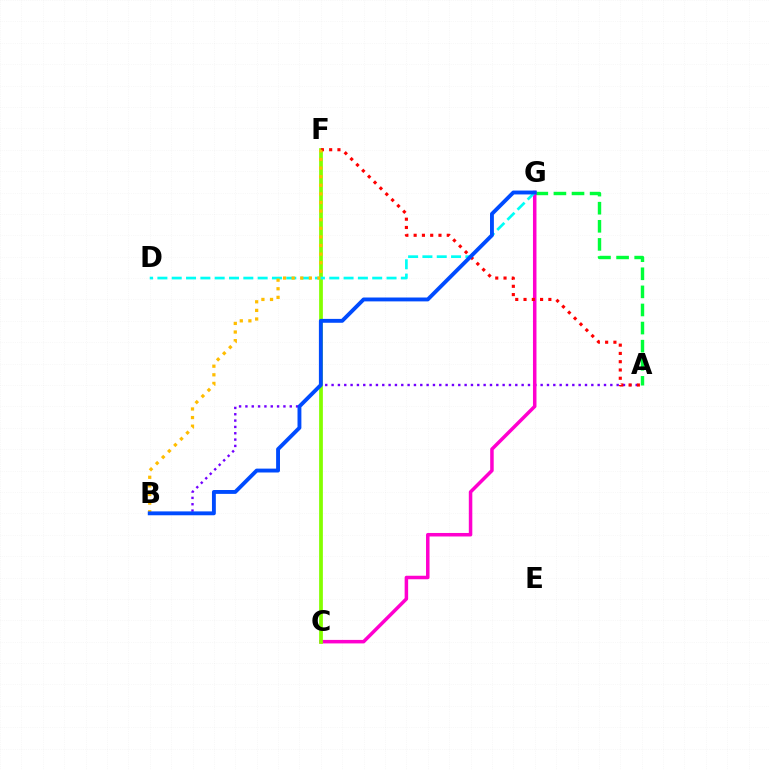{('A', 'G'): [{'color': '#00ff39', 'line_style': 'dashed', 'thickness': 2.46}], ('A', 'B'): [{'color': '#7200ff', 'line_style': 'dotted', 'thickness': 1.72}], ('C', 'G'): [{'color': '#ff00cf', 'line_style': 'solid', 'thickness': 2.52}], ('C', 'F'): [{'color': '#84ff00', 'line_style': 'solid', 'thickness': 2.7}], ('D', 'G'): [{'color': '#00fff6', 'line_style': 'dashed', 'thickness': 1.95}], ('A', 'F'): [{'color': '#ff0000', 'line_style': 'dotted', 'thickness': 2.25}], ('B', 'F'): [{'color': '#ffbd00', 'line_style': 'dotted', 'thickness': 2.34}], ('B', 'G'): [{'color': '#004bff', 'line_style': 'solid', 'thickness': 2.79}]}